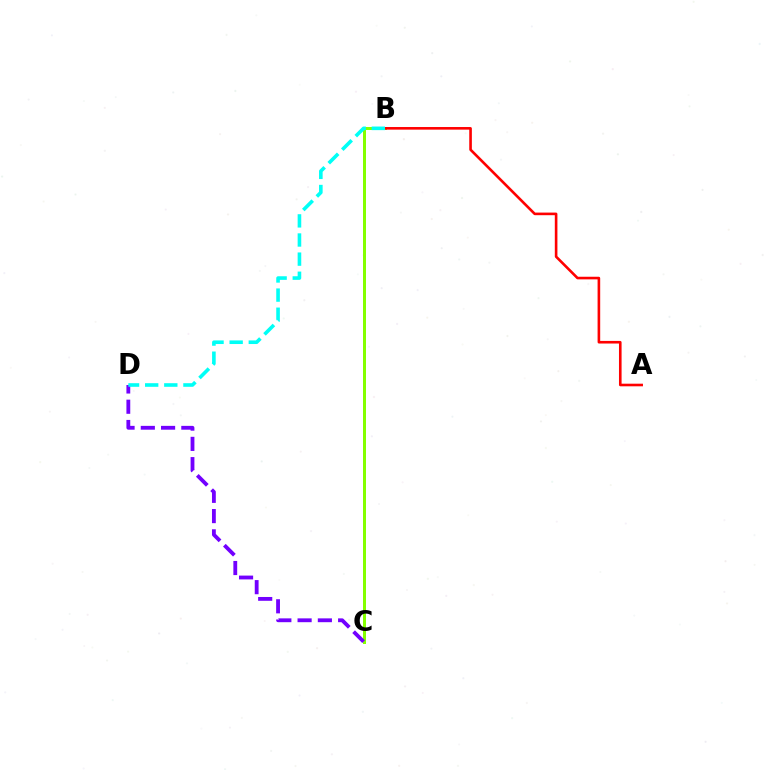{('B', 'C'): [{'color': '#84ff00', 'line_style': 'solid', 'thickness': 2.16}], ('A', 'B'): [{'color': '#ff0000', 'line_style': 'solid', 'thickness': 1.88}], ('C', 'D'): [{'color': '#7200ff', 'line_style': 'dashed', 'thickness': 2.75}], ('B', 'D'): [{'color': '#00fff6', 'line_style': 'dashed', 'thickness': 2.6}]}